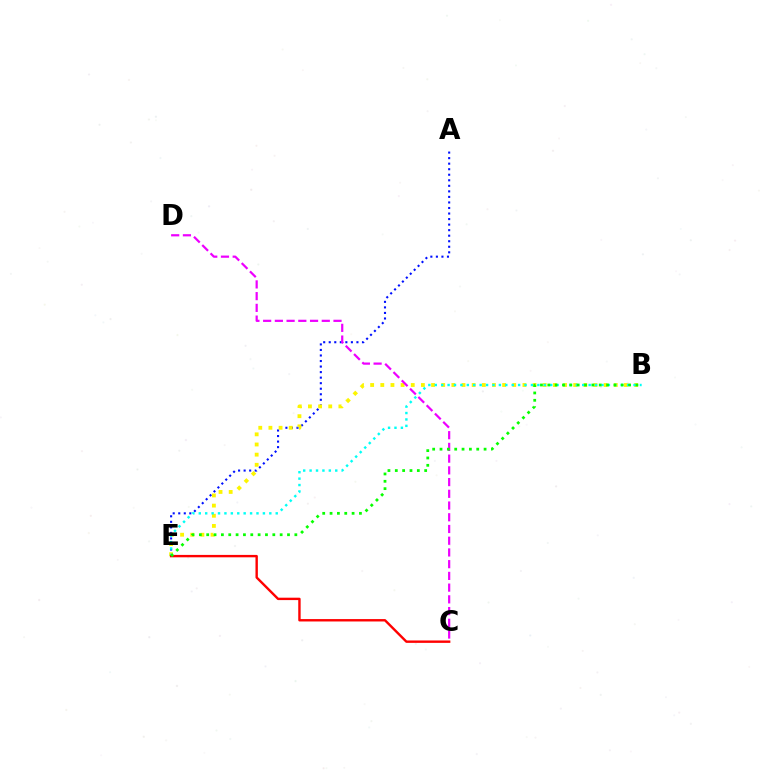{('A', 'E'): [{'color': '#0010ff', 'line_style': 'dotted', 'thickness': 1.51}], ('B', 'E'): [{'color': '#fcf500', 'line_style': 'dotted', 'thickness': 2.76}, {'color': '#00fff6', 'line_style': 'dotted', 'thickness': 1.74}, {'color': '#08ff00', 'line_style': 'dotted', 'thickness': 2.0}], ('C', 'D'): [{'color': '#ee00ff', 'line_style': 'dashed', 'thickness': 1.59}], ('C', 'E'): [{'color': '#ff0000', 'line_style': 'solid', 'thickness': 1.73}]}